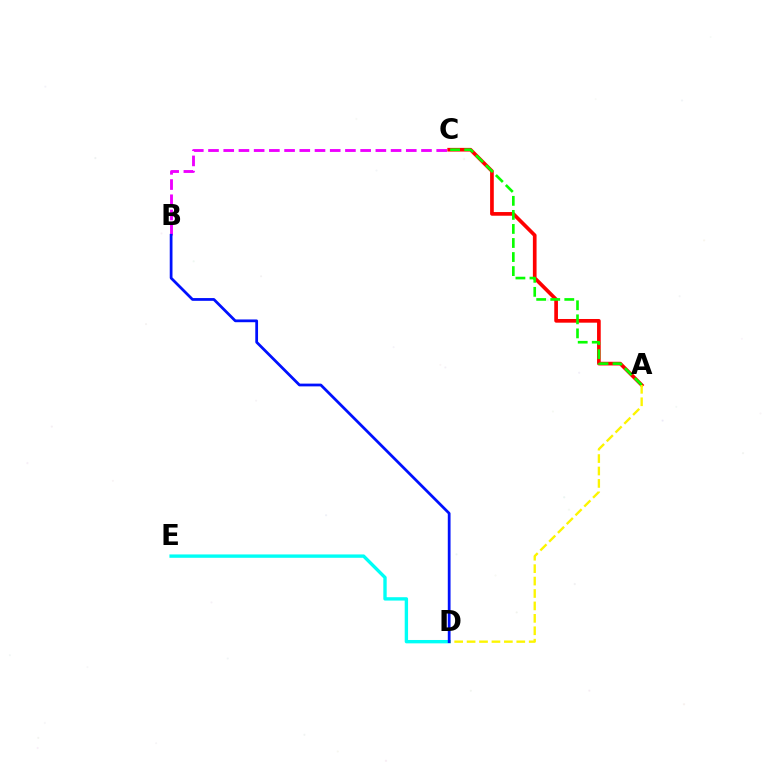{('D', 'E'): [{'color': '#00fff6', 'line_style': 'solid', 'thickness': 2.42}], ('A', 'C'): [{'color': '#ff0000', 'line_style': 'solid', 'thickness': 2.65}, {'color': '#08ff00', 'line_style': 'dashed', 'thickness': 1.91}], ('B', 'C'): [{'color': '#ee00ff', 'line_style': 'dashed', 'thickness': 2.07}], ('A', 'D'): [{'color': '#fcf500', 'line_style': 'dashed', 'thickness': 1.69}], ('B', 'D'): [{'color': '#0010ff', 'line_style': 'solid', 'thickness': 1.98}]}